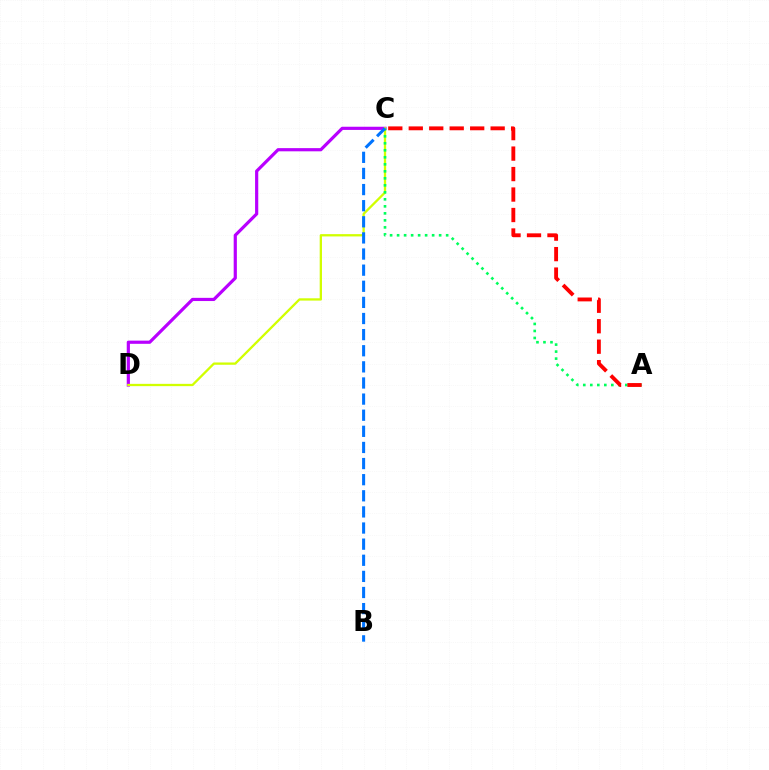{('C', 'D'): [{'color': '#b900ff', 'line_style': 'solid', 'thickness': 2.29}, {'color': '#d1ff00', 'line_style': 'solid', 'thickness': 1.65}], ('A', 'C'): [{'color': '#00ff5c', 'line_style': 'dotted', 'thickness': 1.9}, {'color': '#ff0000', 'line_style': 'dashed', 'thickness': 2.78}], ('B', 'C'): [{'color': '#0074ff', 'line_style': 'dashed', 'thickness': 2.19}]}